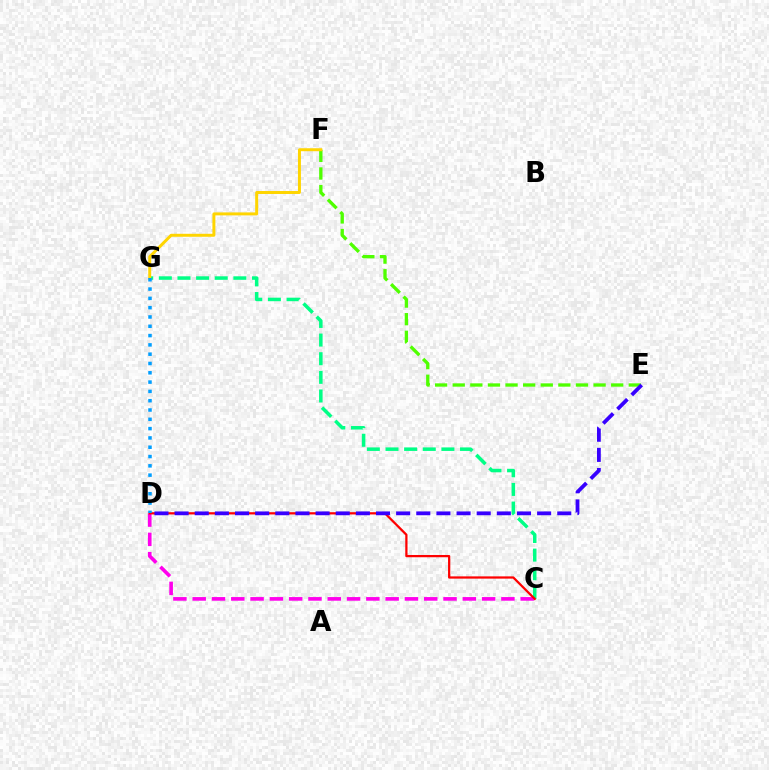{('C', 'D'): [{'color': '#ff00ed', 'line_style': 'dashed', 'thickness': 2.62}, {'color': '#ff0000', 'line_style': 'solid', 'thickness': 1.62}], ('E', 'F'): [{'color': '#4fff00', 'line_style': 'dashed', 'thickness': 2.39}], ('C', 'G'): [{'color': '#00ff86', 'line_style': 'dashed', 'thickness': 2.53}], ('F', 'G'): [{'color': '#ffd500', 'line_style': 'solid', 'thickness': 2.14}], ('D', 'G'): [{'color': '#009eff', 'line_style': 'dotted', 'thickness': 2.53}], ('D', 'E'): [{'color': '#3700ff', 'line_style': 'dashed', 'thickness': 2.74}]}